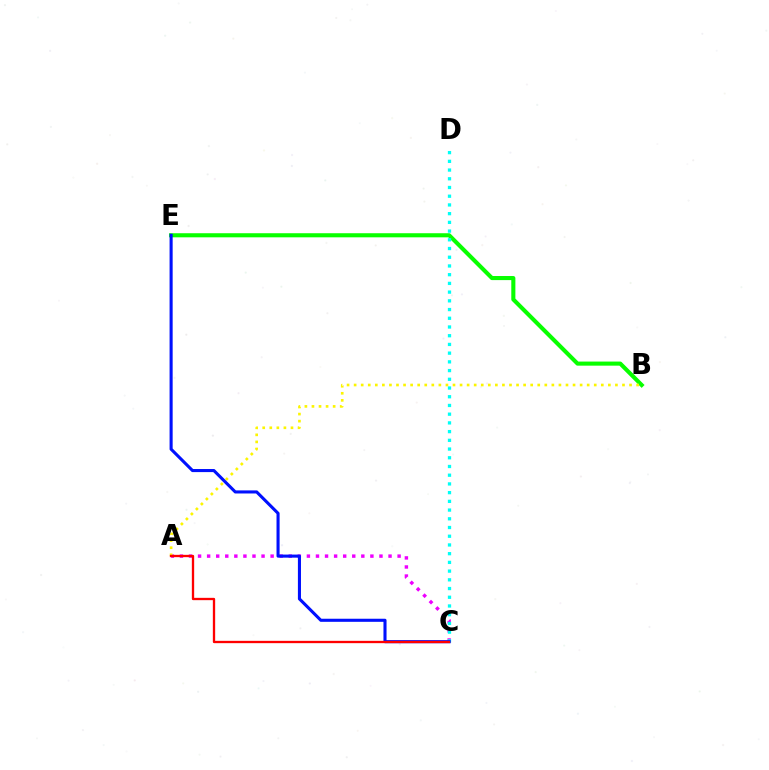{('A', 'C'): [{'color': '#ee00ff', 'line_style': 'dotted', 'thickness': 2.46}, {'color': '#ff0000', 'line_style': 'solid', 'thickness': 1.67}], ('B', 'E'): [{'color': '#08ff00', 'line_style': 'solid', 'thickness': 2.95}], ('A', 'B'): [{'color': '#fcf500', 'line_style': 'dotted', 'thickness': 1.92}], ('C', 'D'): [{'color': '#00fff6', 'line_style': 'dotted', 'thickness': 2.37}], ('C', 'E'): [{'color': '#0010ff', 'line_style': 'solid', 'thickness': 2.22}]}